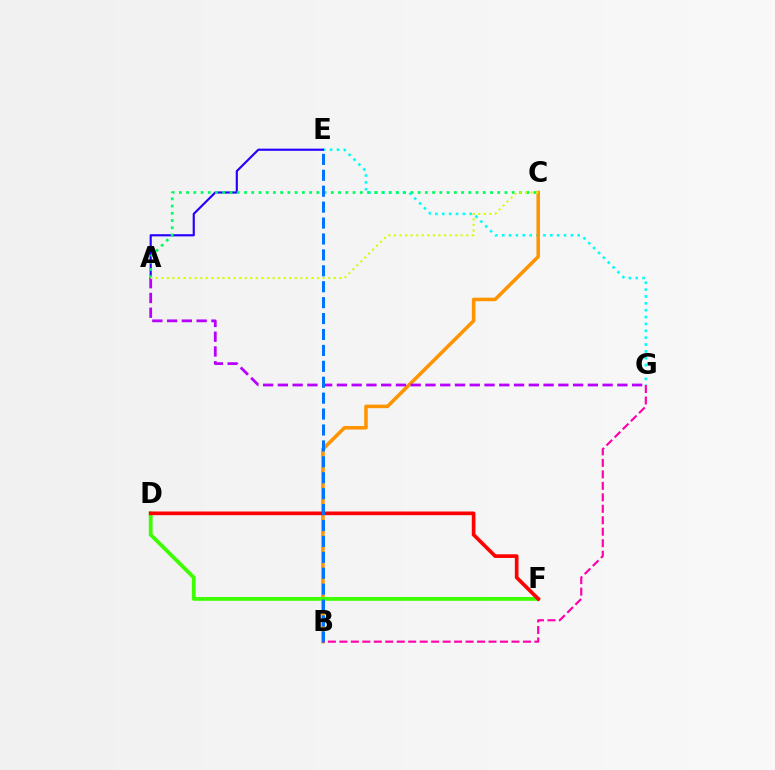{('E', 'G'): [{'color': '#00fff6', 'line_style': 'dotted', 'thickness': 1.87}], ('B', 'C'): [{'color': '#ff9400', 'line_style': 'solid', 'thickness': 2.55}], ('A', 'E'): [{'color': '#2500ff', 'line_style': 'solid', 'thickness': 1.55}], ('D', 'F'): [{'color': '#3dff00', 'line_style': 'solid', 'thickness': 2.74}, {'color': '#ff0000', 'line_style': 'solid', 'thickness': 2.64}], ('A', 'C'): [{'color': '#00ff5c', 'line_style': 'dotted', 'thickness': 1.97}, {'color': '#d1ff00', 'line_style': 'dotted', 'thickness': 1.51}], ('A', 'G'): [{'color': '#b900ff', 'line_style': 'dashed', 'thickness': 2.01}], ('B', 'E'): [{'color': '#0074ff', 'line_style': 'dashed', 'thickness': 2.16}], ('B', 'G'): [{'color': '#ff00ac', 'line_style': 'dashed', 'thickness': 1.56}]}